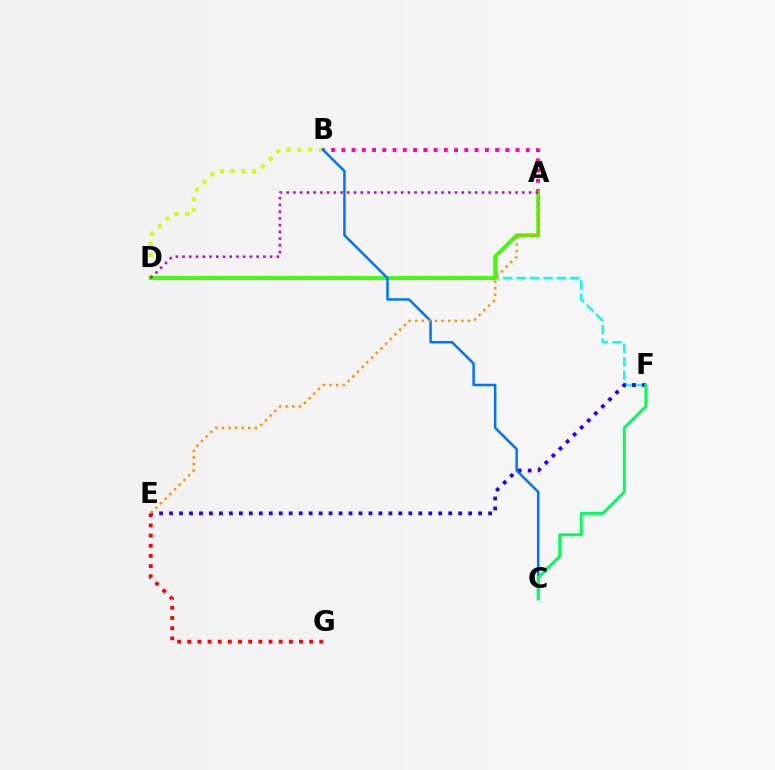{('E', 'G'): [{'color': '#ff0000', 'line_style': 'dotted', 'thickness': 2.76}], ('B', 'D'): [{'color': '#d1ff00', 'line_style': 'dotted', 'thickness': 2.93}], ('D', 'F'): [{'color': '#00fff6', 'line_style': 'dashed', 'thickness': 1.82}], ('E', 'F'): [{'color': '#2500ff', 'line_style': 'dotted', 'thickness': 2.71}], ('A', 'B'): [{'color': '#ff00ac', 'line_style': 'dotted', 'thickness': 2.79}], ('A', 'D'): [{'color': '#3dff00', 'line_style': 'solid', 'thickness': 2.77}, {'color': '#b900ff', 'line_style': 'dotted', 'thickness': 1.83}], ('B', 'C'): [{'color': '#0074ff', 'line_style': 'solid', 'thickness': 1.8}], ('C', 'F'): [{'color': '#00ff5c', 'line_style': 'solid', 'thickness': 2.12}], ('A', 'E'): [{'color': '#ff9400', 'line_style': 'dotted', 'thickness': 1.79}]}